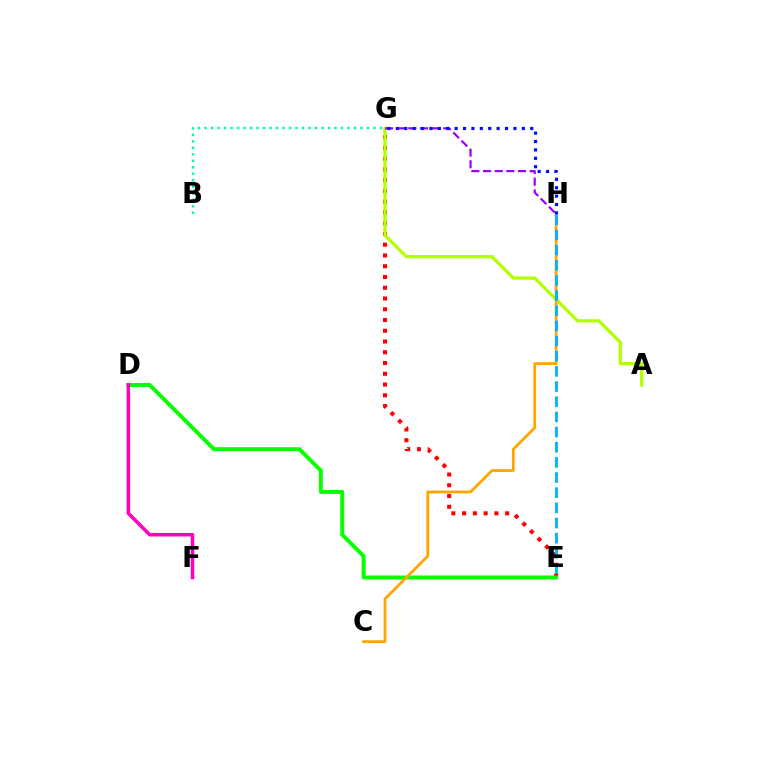{('B', 'G'): [{'color': '#00ff9d', 'line_style': 'dotted', 'thickness': 1.76}], ('E', 'G'): [{'color': '#ff0000', 'line_style': 'dotted', 'thickness': 2.92}], ('D', 'E'): [{'color': '#08ff00', 'line_style': 'solid', 'thickness': 2.84}], ('A', 'G'): [{'color': '#b3ff00', 'line_style': 'solid', 'thickness': 2.34}], ('C', 'H'): [{'color': '#ffa500', 'line_style': 'solid', 'thickness': 2.01}], ('D', 'F'): [{'color': '#ff00bd', 'line_style': 'solid', 'thickness': 2.53}], ('G', 'H'): [{'color': '#9b00ff', 'line_style': 'dashed', 'thickness': 1.58}, {'color': '#0010ff', 'line_style': 'dotted', 'thickness': 2.28}], ('E', 'H'): [{'color': '#00b5ff', 'line_style': 'dashed', 'thickness': 2.06}]}